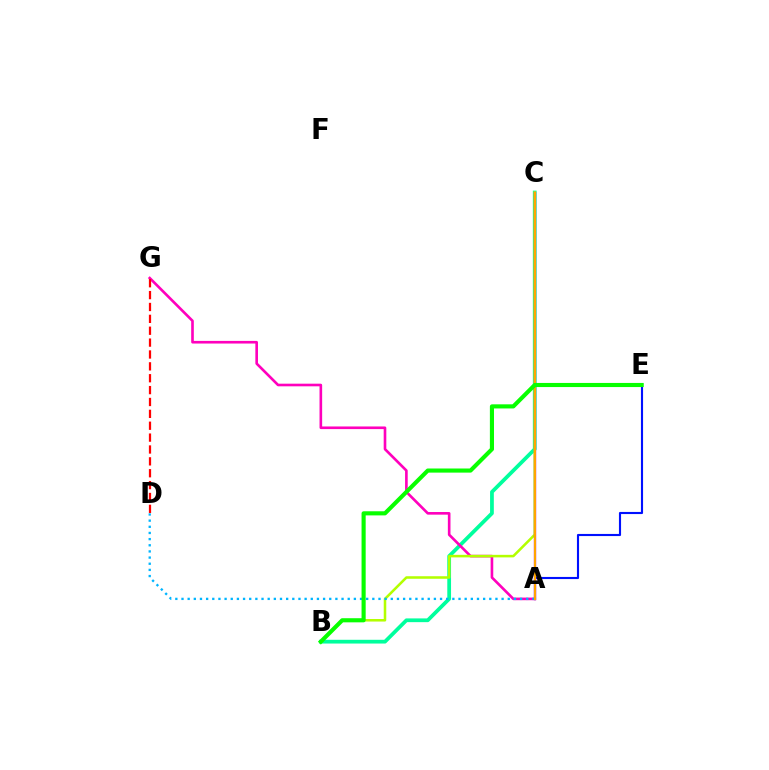{('A', 'E'): [{'color': '#0010ff', 'line_style': 'solid', 'thickness': 1.53}], ('B', 'C'): [{'color': '#00ff9d', 'line_style': 'solid', 'thickness': 2.7}, {'color': '#b3ff00', 'line_style': 'solid', 'thickness': 1.83}], ('A', 'G'): [{'color': '#ff00bd', 'line_style': 'solid', 'thickness': 1.9}], ('D', 'G'): [{'color': '#ff0000', 'line_style': 'dashed', 'thickness': 1.61}], ('A', 'D'): [{'color': '#00b5ff', 'line_style': 'dotted', 'thickness': 1.67}], ('A', 'C'): [{'color': '#9b00ff', 'line_style': 'solid', 'thickness': 1.65}, {'color': '#ffa500', 'line_style': 'solid', 'thickness': 1.54}], ('B', 'E'): [{'color': '#08ff00', 'line_style': 'solid', 'thickness': 2.97}]}